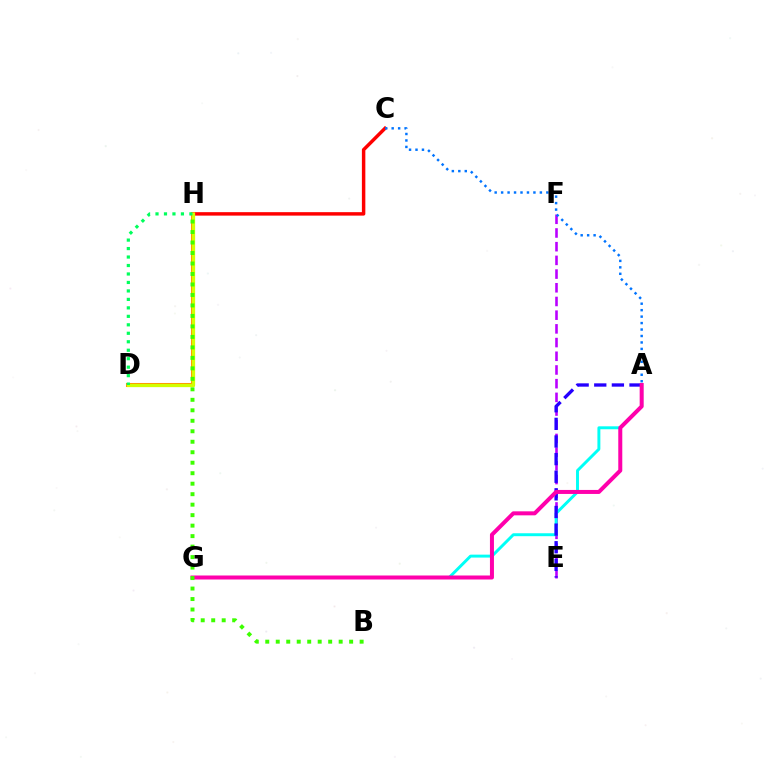{('C', 'H'): [{'color': '#ff0000', 'line_style': 'solid', 'thickness': 2.49}], ('D', 'H'): [{'color': '#ff9400', 'line_style': 'solid', 'thickness': 2.92}, {'color': '#d1ff00', 'line_style': 'solid', 'thickness': 2.31}, {'color': '#00ff5c', 'line_style': 'dotted', 'thickness': 2.3}], ('E', 'F'): [{'color': '#b900ff', 'line_style': 'dashed', 'thickness': 1.86}], ('A', 'G'): [{'color': '#00fff6', 'line_style': 'solid', 'thickness': 2.12}, {'color': '#ff00ac', 'line_style': 'solid', 'thickness': 2.88}], ('A', 'C'): [{'color': '#0074ff', 'line_style': 'dotted', 'thickness': 1.75}], ('A', 'E'): [{'color': '#2500ff', 'line_style': 'dashed', 'thickness': 2.39}], ('B', 'H'): [{'color': '#3dff00', 'line_style': 'dotted', 'thickness': 2.85}]}